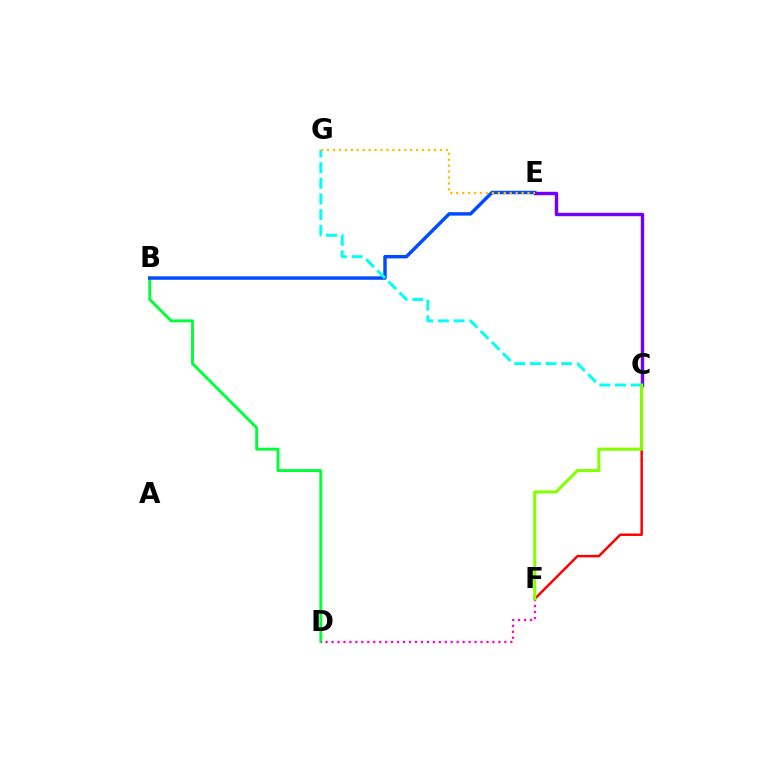{('B', 'D'): [{'color': '#00ff39', 'line_style': 'solid', 'thickness': 2.09}], ('C', 'F'): [{'color': '#ff0000', 'line_style': 'solid', 'thickness': 1.78}, {'color': '#84ff00', 'line_style': 'solid', 'thickness': 2.22}], ('B', 'E'): [{'color': '#004bff', 'line_style': 'solid', 'thickness': 2.48}], ('C', 'G'): [{'color': '#00fff6', 'line_style': 'dashed', 'thickness': 2.13}], ('C', 'E'): [{'color': '#7200ff', 'line_style': 'solid', 'thickness': 2.46}], ('E', 'G'): [{'color': '#ffbd00', 'line_style': 'dotted', 'thickness': 1.61}], ('D', 'F'): [{'color': '#ff00cf', 'line_style': 'dotted', 'thickness': 1.62}]}